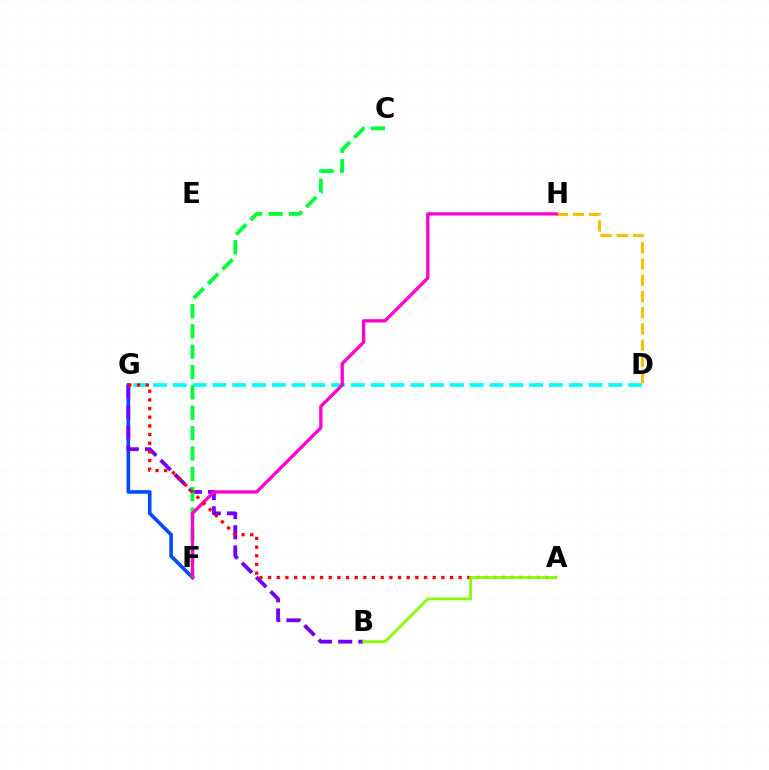{('D', 'G'): [{'color': '#00fff6', 'line_style': 'dashed', 'thickness': 2.69}], ('F', 'G'): [{'color': '#004bff', 'line_style': 'solid', 'thickness': 2.6}], ('B', 'G'): [{'color': '#7200ff', 'line_style': 'dashed', 'thickness': 2.74}], ('C', 'F'): [{'color': '#00ff39', 'line_style': 'dashed', 'thickness': 2.77}], ('D', 'H'): [{'color': '#ffbd00', 'line_style': 'dashed', 'thickness': 2.21}], ('F', 'H'): [{'color': '#ff00cf', 'line_style': 'solid', 'thickness': 2.38}], ('A', 'G'): [{'color': '#ff0000', 'line_style': 'dotted', 'thickness': 2.35}], ('A', 'B'): [{'color': '#84ff00', 'line_style': 'solid', 'thickness': 2.02}]}